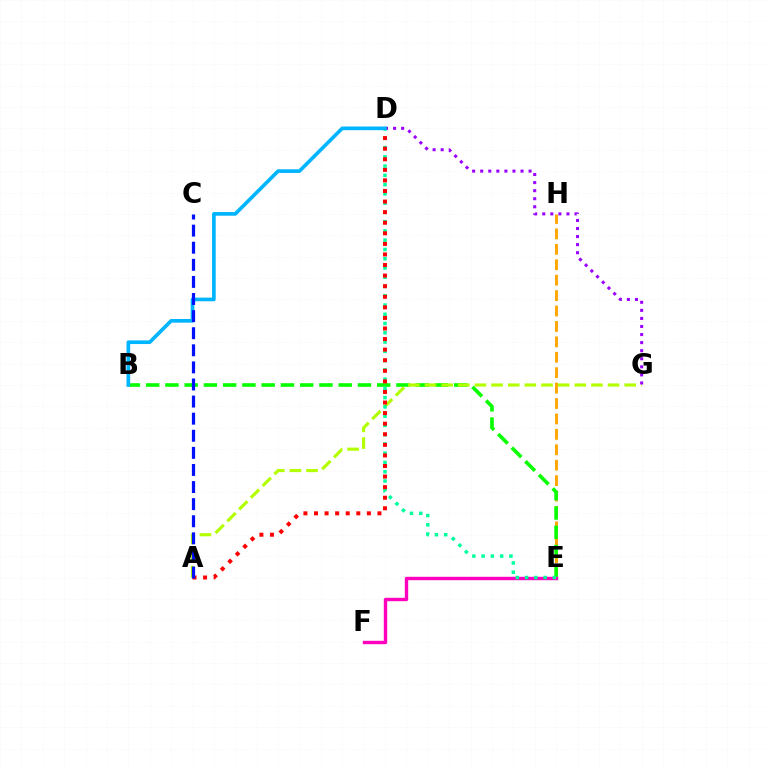{('E', 'H'): [{'color': '#ffa500', 'line_style': 'dashed', 'thickness': 2.09}], ('B', 'E'): [{'color': '#08ff00', 'line_style': 'dashed', 'thickness': 2.62}], ('A', 'G'): [{'color': '#b3ff00', 'line_style': 'dashed', 'thickness': 2.26}], ('E', 'F'): [{'color': '#ff00bd', 'line_style': 'solid', 'thickness': 2.44}], ('D', 'E'): [{'color': '#00ff9d', 'line_style': 'dotted', 'thickness': 2.52}], ('D', 'G'): [{'color': '#9b00ff', 'line_style': 'dotted', 'thickness': 2.19}], ('A', 'D'): [{'color': '#ff0000', 'line_style': 'dotted', 'thickness': 2.87}], ('B', 'D'): [{'color': '#00b5ff', 'line_style': 'solid', 'thickness': 2.63}], ('A', 'C'): [{'color': '#0010ff', 'line_style': 'dashed', 'thickness': 2.32}]}